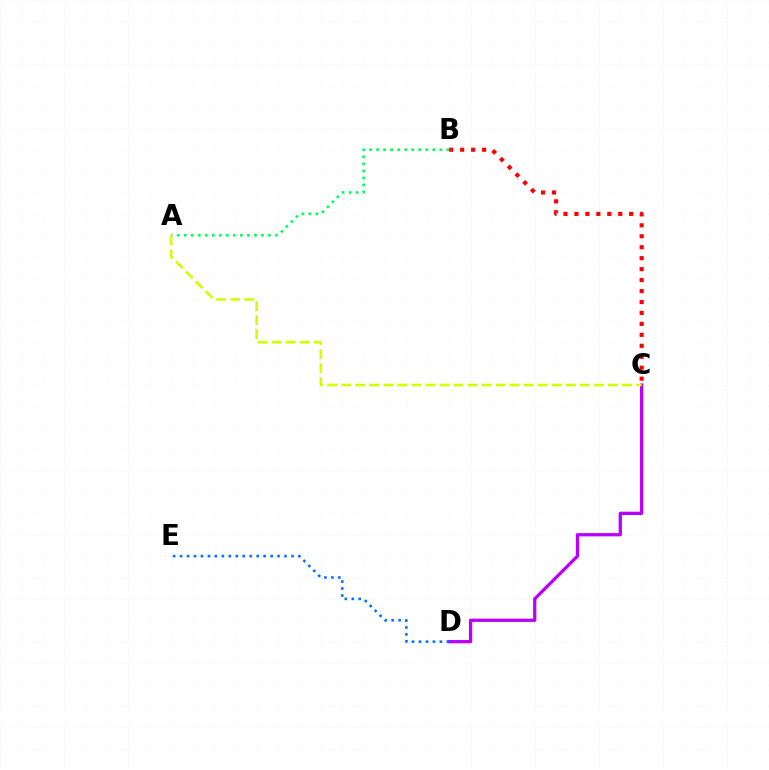{('A', 'B'): [{'color': '#00ff5c', 'line_style': 'dotted', 'thickness': 1.91}], ('C', 'D'): [{'color': '#b900ff', 'line_style': 'solid', 'thickness': 2.36}], ('A', 'C'): [{'color': '#d1ff00', 'line_style': 'dashed', 'thickness': 1.91}], ('D', 'E'): [{'color': '#0074ff', 'line_style': 'dotted', 'thickness': 1.89}], ('B', 'C'): [{'color': '#ff0000', 'line_style': 'dotted', 'thickness': 2.98}]}